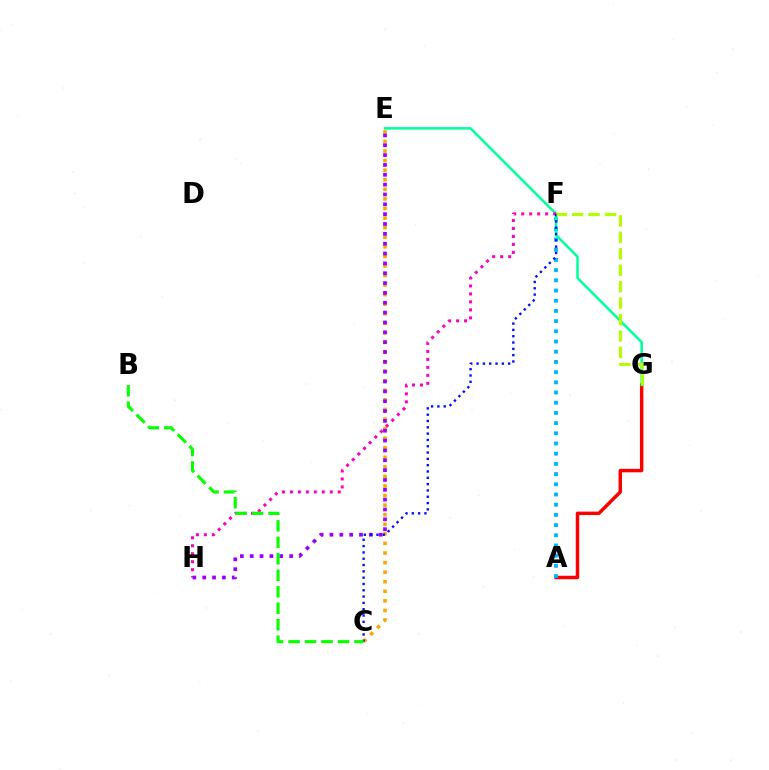{('A', 'G'): [{'color': '#ff0000', 'line_style': 'solid', 'thickness': 2.48}], ('C', 'E'): [{'color': '#ffa500', 'line_style': 'dotted', 'thickness': 2.6}], ('A', 'F'): [{'color': '#00b5ff', 'line_style': 'dotted', 'thickness': 2.77}], ('E', 'G'): [{'color': '#00ff9d', 'line_style': 'solid', 'thickness': 1.81}], ('F', 'H'): [{'color': '#ff00bd', 'line_style': 'dotted', 'thickness': 2.17}], ('E', 'H'): [{'color': '#9b00ff', 'line_style': 'dotted', 'thickness': 2.67}], ('C', 'F'): [{'color': '#0010ff', 'line_style': 'dotted', 'thickness': 1.71}], ('F', 'G'): [{'color': '#b3ff00', 'line_style': 'dashed', 'thickness': 2.23}], ('B', 'C'): [{'color': '#08ff00', 'line_style': 'dashed', 'thickness': 2.24}]}